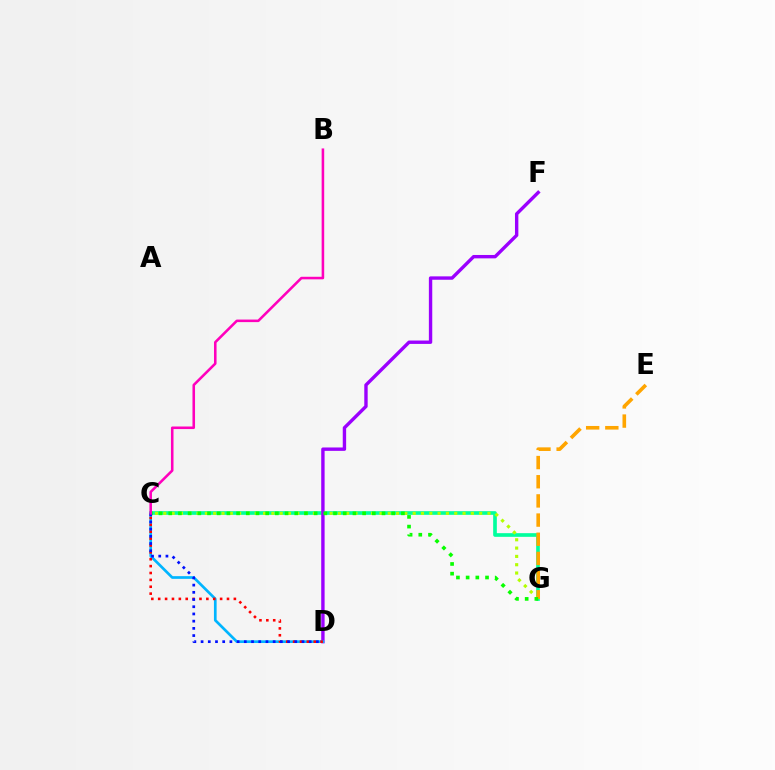{('C', 'G'): [{'color': '#00ff9d', 'line_style': 'solid', 'thickness': 2.63}, {'color': '#b3ff00', 'line_style': 'dotted', 'thickness': 2.26}, {'color': '#08ff00', 'line_style': 'dotted', 'thickness': 2.63}], ('E', 'G'): [{'color': '#ffa500', 'line_style': 'dashed', 'thickness': 2.6}], ('D', 'F'): [{'color': '#9b00ff', 'line_style': 'solid', 'thickness': 2.44}], ('C', 'D'): [{'color': '#00b5ff', 'line_style': 'solid', 'thickness': 1.93}, {'color': '#ff0000', 'line_style': 'dotted', 'thickness': 1.87}, {'color': '#0010ff', 'line_style': 'dotted', 'thickness': 1.96}], ('B', 'C'): [{'color': '#ff00bd', 'line_style': 'solid', 'thickness': 1.84}]}